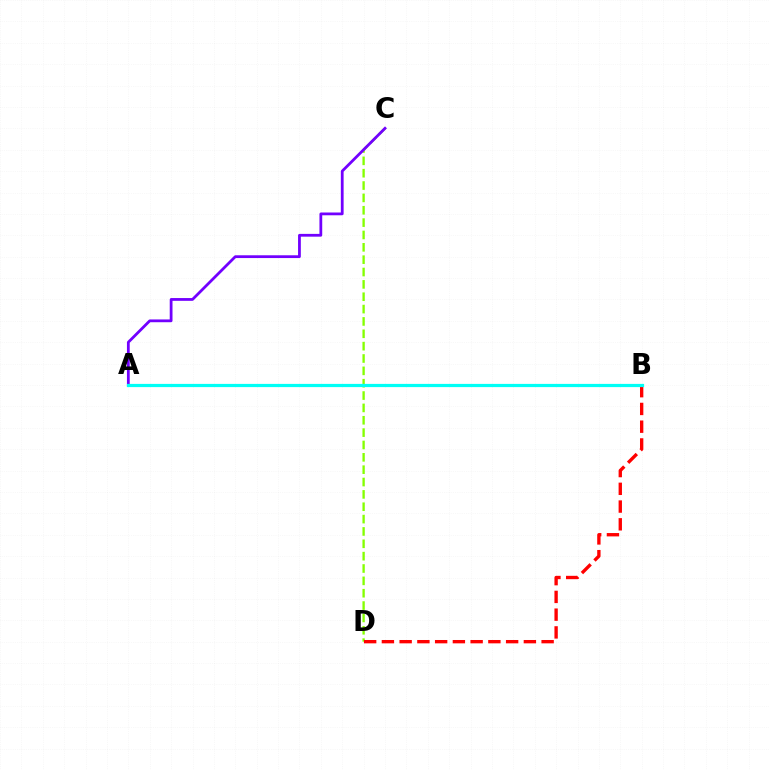{('C', 'D'): [{'color': '#84ff00', 'line_style': 'dashed', 'thickness': 1.68}], ('B', 'D'): [{'color': '#ff0000', 'line_style': 'dashed', 'thickness': 2.41}], ('A', 'C'): [{'color': '#7200ff', 'line_style': 'solid', 'thickness': 2.0}], ('A', 'B'): [{'color': '#00fff6', 'line_style': 'solid', 'thickness': 2.32}]}